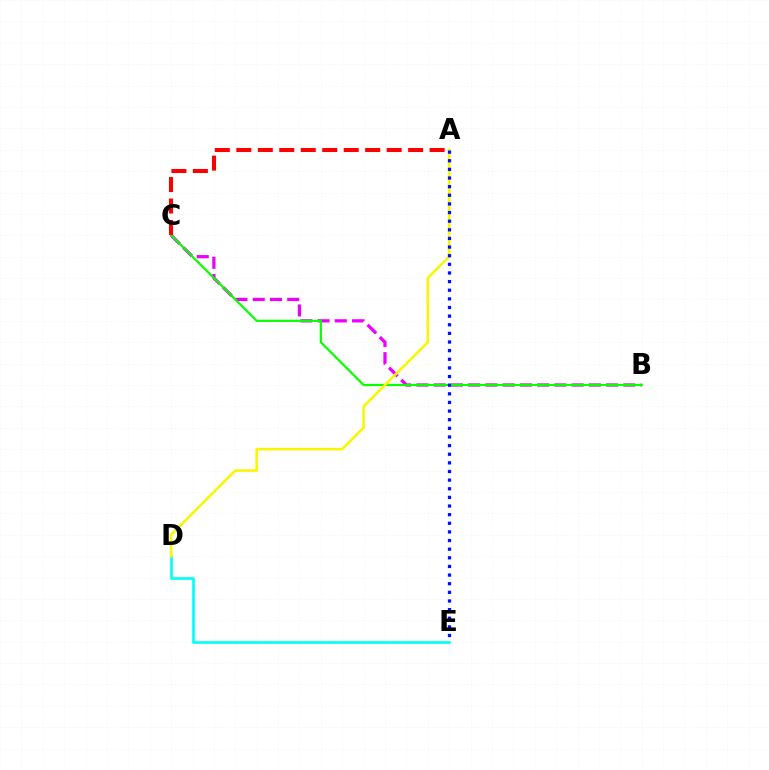{('B', 'C'): [{'color': '#ee00ff', 'line_style': 'dashed', 'thickness': 2.34}, {'color': '#08ff00', 'line_style': 'solid', 'thickness': 1.59}], ('A', 'C'): [{'color': '#ff0000', 'line_style': 'dashed', 'thickness': 2.92}], ('D', 'E'): [{'color': '#00fff6', 'line_style': 'solid', 'thickness': 1.9}], ('A', 'D'): [{'color': '#fcf500', 'line_style': 'solid', 'thickness': 1.84}], ('A', 'E'): [{'color': '#0010ff', 'line_style': 'dotted', 'thickness': 2.35}]}